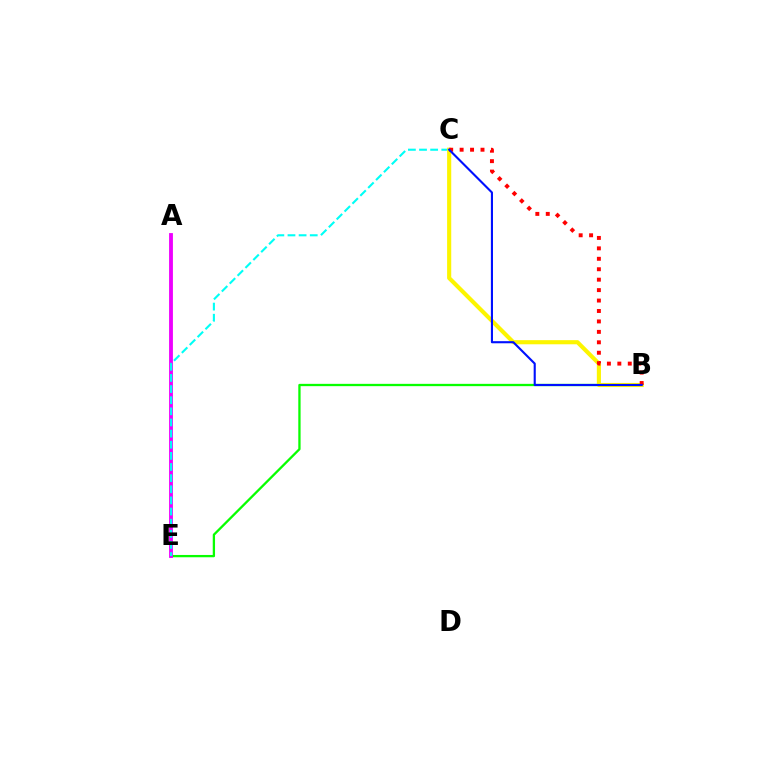{('B', 'E'): [{'color': '#08ff00', 'line_style': 'solid', 'thickness': 1.66}], ('A', 'E'): [{'color': '#ee00ff', 'line_style': 'solid', 'thickness': 2.76}], ('C', 'E'): [{'color': '#00fff6', 'line_style': 'dashed', 'thickness': 1.51}], ('B', 'C'): [{'color': '#fcf500', 'line_style': 'solid', 'thickness': 2.97}, {'color': '#ff0000', 'line_style': 'dotted', 'thickness': 2.84}, {'color': '#0010ff', 'line_style': 'solid', 'thickness': 1.52}]}